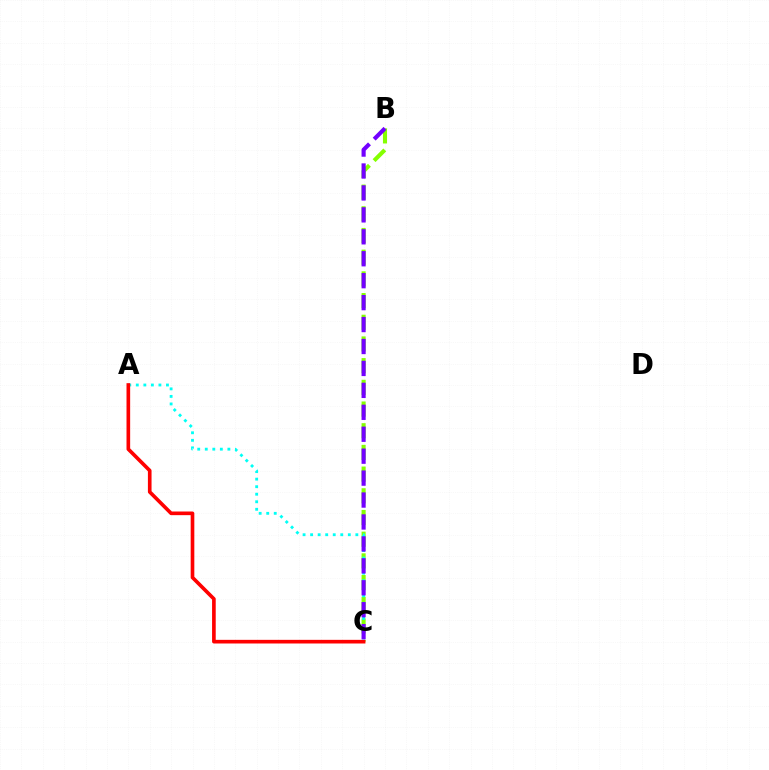{('B', 'C'): [{'color': '#84ff00', 'line_style': 'dashed', 'thickness': 2.95}, {'color': '#7200ff', 'line_style': 'dashed', 'thickness': 2.98}], ('A', 'C'): [{'color': '#00fff6', 'line_style': 'dotted', 'thickness': 2.05}, {'color': '#ff0000', 'line_style': 'solid', 'thickness': 2.63}]}